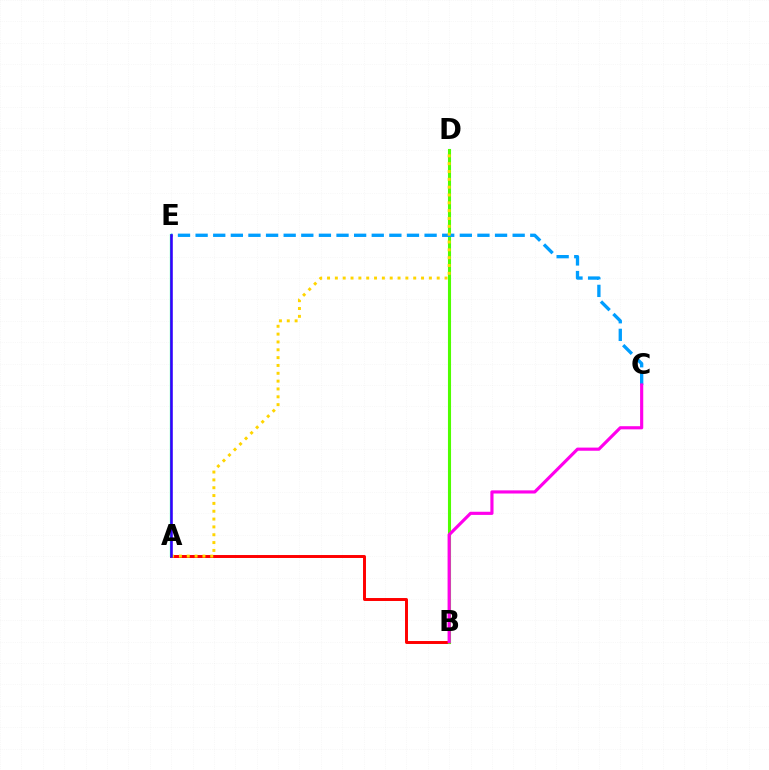{('A', 'B'): [{'color': '#ff0000', 'line_style': 'solid', 'thickness': 2.13}], ('B', 'D'): [{'color': '#4fff00', 'line_style': 'solid', 'thickness': 2.22}], ('A', 'E'): [{'color': '#00ff86', 'line_style': 'solid', 'thickness': 1.61}, {'color': '#3700ff', 'line_style': 'solid', 'thickness': 1.84}], ('C', 'E'): [{'color': '#009eff', 'line_style': 'dashed', 'thickness': 2.39}], ('A', 'D'): [{'color': '#ffd500', 'line_style': 'dotted', 'thickness': 2.13}], ('B', 'C'): [{'color': '#ff00ed', 'line_style': 'solid', 'thickness': 2.27}]}